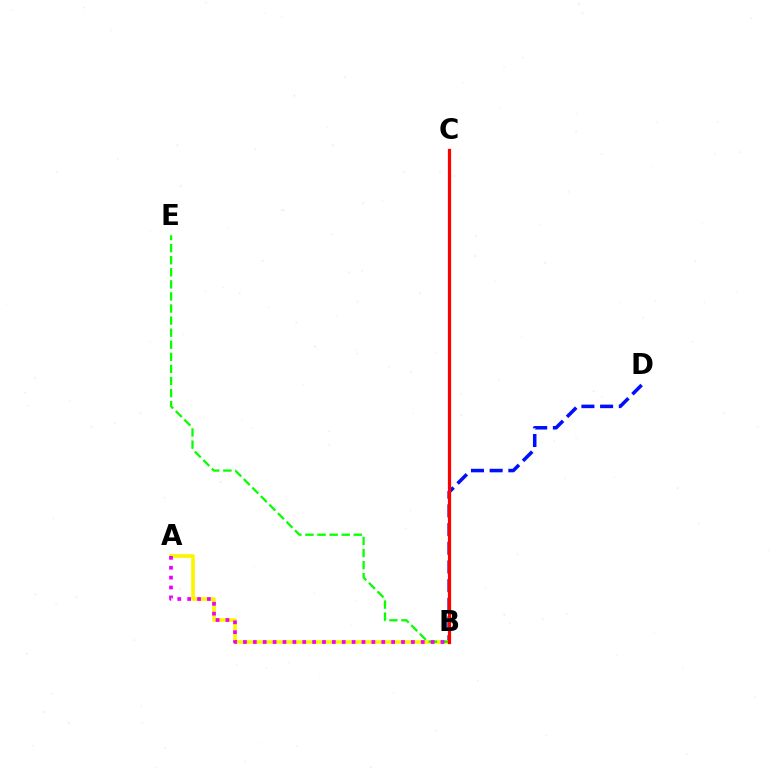{('B', 'D'): [{'color': '#0010ff', 'line_style': 'dashed', 'thickness': 2.54}], ('B', 'C'): [{'color': '#00fff6', 'line_style': 'dashed', 'thickness': 1.82}, {'color': '#ff0000', 'line_style': 'solid', 'thickness': 2.32}], ('A', 'B'): [{'color': '#fcf500', 'line_style': 'solid', 'thickness': 2.62}, {'color': '#ee00ff', 'line_style': 'dotted', 'thickness': 2.68}], ('B', 'E'): [{'color': '#08ff00', 'line_style': 'dashed', 'thickness': 1.64}]}